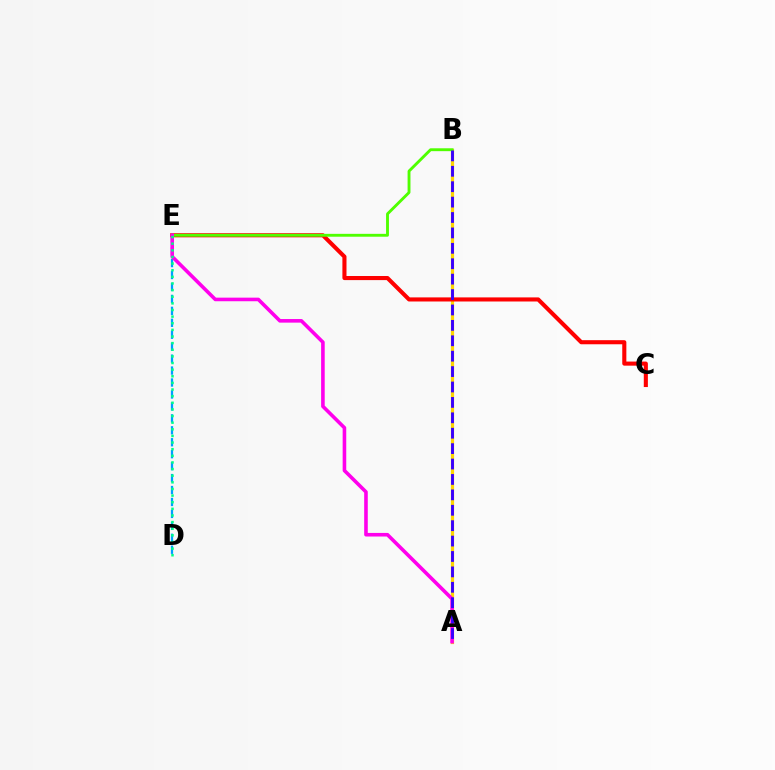{('A', 'B'): [{'color': '#ffd500', 'line_style': 'solid', 'thickness': 2.31}, {'color': '#3700ff', 'line_style': 'dashed', 'thickness': 2.09}], ('D', 'E'): [{'color': '#009eff', 'line_style': 'dashed', 'thickness': 1.62}, {'color': '#00ff86', 'line_style': 'dotted', 'thickness': 1.8}], ('C', 'E'): [{'color': '#ff0000', 'line_style': 'solid', 'thickness': 2.95}], ('B', 'E'): [{'color': '#4fff00', 'line_style': 'solid', 'thickness': 2.07}], ('A', 'E'): [{'color': '#ff00ed', 'line_style': 'solid', 'thickness': 2.59}]}